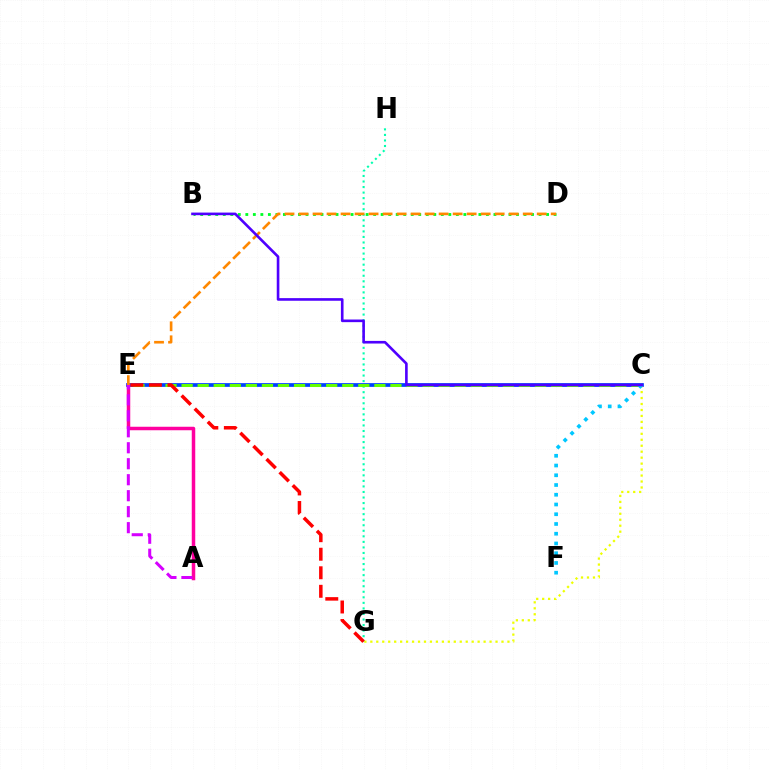{('G', 'H'): [{'color': '#00ffaf', 'line_style': 'dotted', 'thickness': 1.51}], ('B', 'D'): [{'color': '#00ff27', 'line_style': 'dotted', 'thickness': 2.04}], ('C', 'E'): [{'color': '#003fff', 'line_style': 'solid', 'thickness': 2.68}, {'color': '#66ff00', 'line_style': 'dashed', 'thickness': 2.18}], ('A', 'E'): [{'color': '#ff00a0', 'line_style': 'solid', 'thickness': 2.51}, {'color': '#d600ff', 'line_style': 'dashed', 'thickness': 2.17}], ('D', 'E'): [{'color': '#ff8800', 'line_style': 'dashed', 'thickness': 1.9}], ('C', 'G'): [{'color': '#eeff00', 'line_style': 'dotted', 'thickness': 1.62}], ('C', 'F'): [{'color': '#00c7ff', 'line_style': 'dotted', 'thickness': 2.65}], ('B', 'C'): [{'color': '#4f00ff', 'line_style': 'solid', 'thickness': 1.89}], ('E', 'G'): [{'color': '#ff0000', 'line_style': 'dashed', 'thickness': 2.52}]}